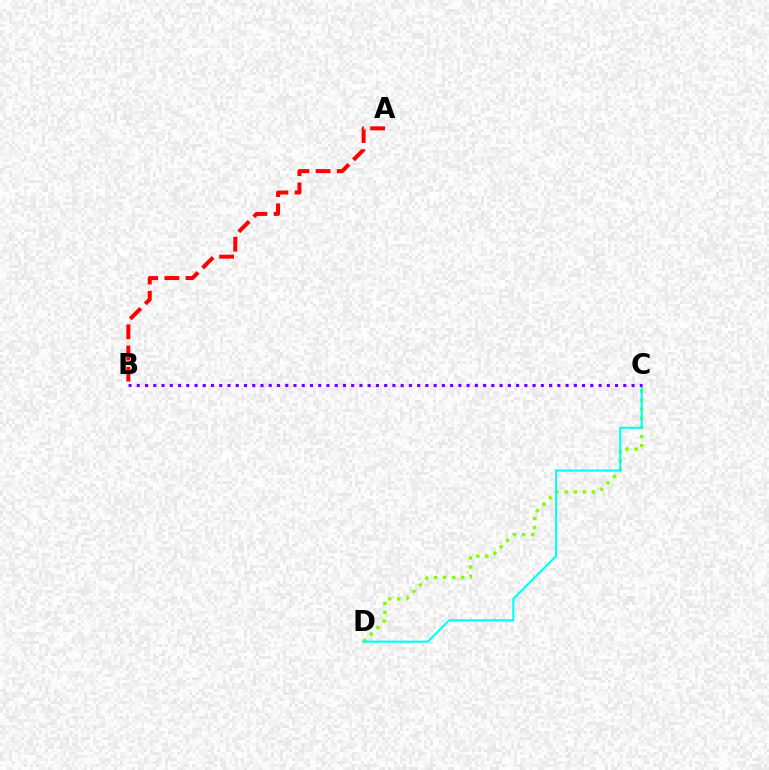{('C', 'D'): [{'color': '#84ff00', 'line_style': 'dotted', 'thickness': 2.47}, {'color': '#00fff6', 'line_style': 'solid', 'thickness': 1.52}], ('B', 'C'): [{'color': '#7200ff', 'line_style': 'dotted', 'thickness': 2.24}], ('A', 'B'): [{'color': '#ff0000', 'line_style': 'dashed', 'thickness': 2.88}]}